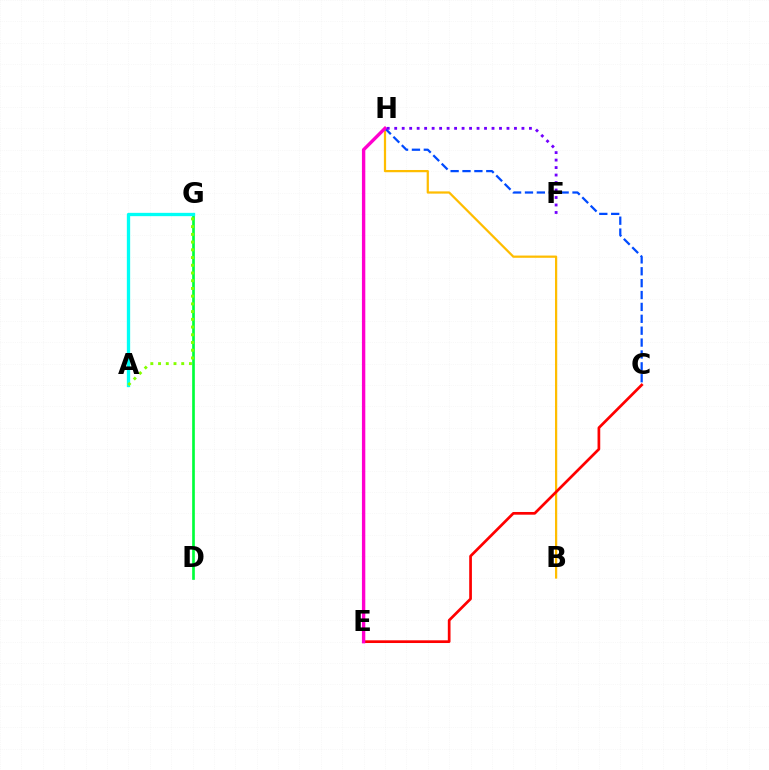{('B', 'H'): [{'color': '#ffbd00', 'line_style': 'solid', 'thickness': 1.61}], ('C', 'H'): [{'color': '#004bff', 'line_style': 'dashed', 'thickness': 1.61}], ('D', 'G'): [{'color': '#00ff39', 'line_style': 'solid', 'thickness': 1.92}], ('C', 'E'): [{'color': '#ff0000', 'line_style': 'solid', 'thickness': 1.95}], ('E', 'H'): [{'color': '#ff00cf', 'line_style': 'solid', 'thickness': 2.43}], ('A', 'G'): [{'color': '#00fff6', 'line_style': 'solid', 'thickness': 2.39}, {'color': '#84ff00', 'line_style': 'dotted', 'thickness': 2.1}], ('F', 'H'): [{'color': '#7200ff', 'line_style': 'dotted', 'thickness': 2.03}]}